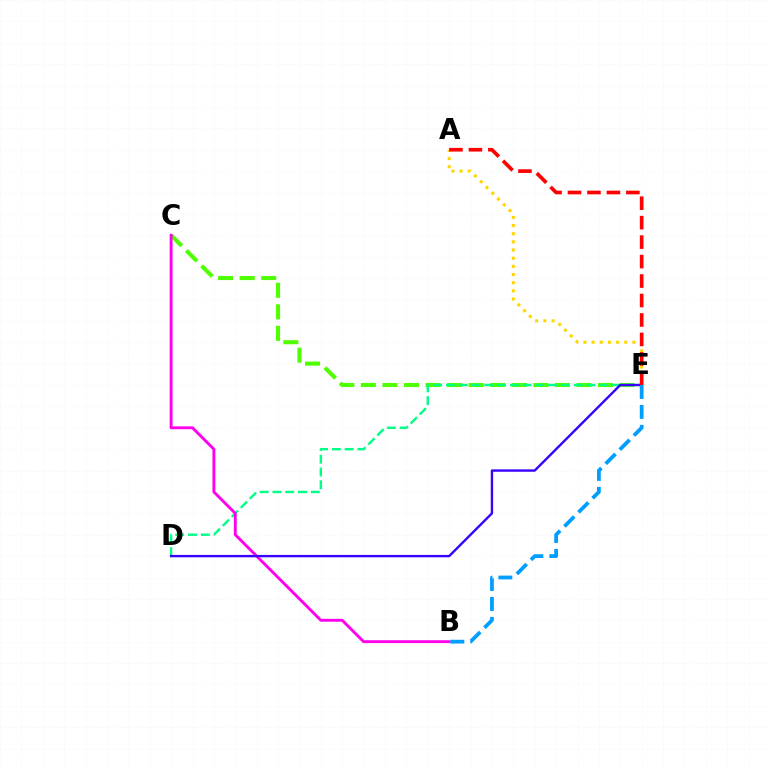{('C', 'E'): [{'color': '#4fff00', 'line_style': 'dashed', 'thickness': 2.93}], ('D', 'E'): [{'color': '#00ff86', 'line_style': 'dashed', 'thickness': 1.73}, {'color': '#3700ff', 'line_style': 'solid', 'thickness': 1.72}], ('B', 'C'): [{'color': '#ff00ed', 'line_style': 'solid', 'thickness': 2.07}], ('A', 'E'): [{'color': '#ffd500', 'line_style': 'dotted', 'thickness': 2.22}, {'color': '#ff0000', 'line_style': 'dashed', 'thickness': 2.64}], ('B', 'E'): [{'color': '#009eff', 'line_style': 'dashed', 'thickness': 2.71}]}